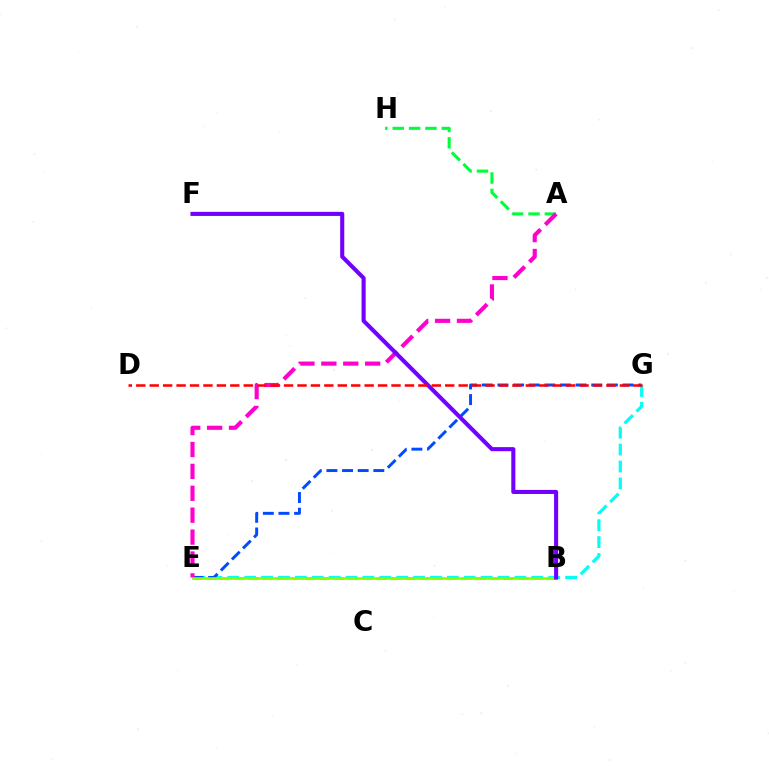{('A', 'H'): [{'color': '#00ff39', 'line_style': 'dashed', 'thickness': 2.22}], ('B', 'E'): [{'color': '#ffbd00', 'line_style': 'dashed', 'thickness': 1.93}, {'color': '#84ff00', 'line_style': 'solid', 'thickness': 1.85}], ('E', 'G'): [{'color': '#00fff6', 'line_style': 'dashed', 'thickness': 2.29}, {'color': '#004bff', 'line_style': 'dashed', 'thickness': 2.12}], ('A', 'E'): [{'color': '#ff00cf', 'line_style': 'dashed', 'thickness': 2.98}], ('B', 'F'): [{'color': '#7200ff', 'line_style': 'solid', 'thickness': 2.94}], ('D', 'G'): [{'color': '#ff0000', 'line_style': 'dashed', 'thickness': 1.82}]}